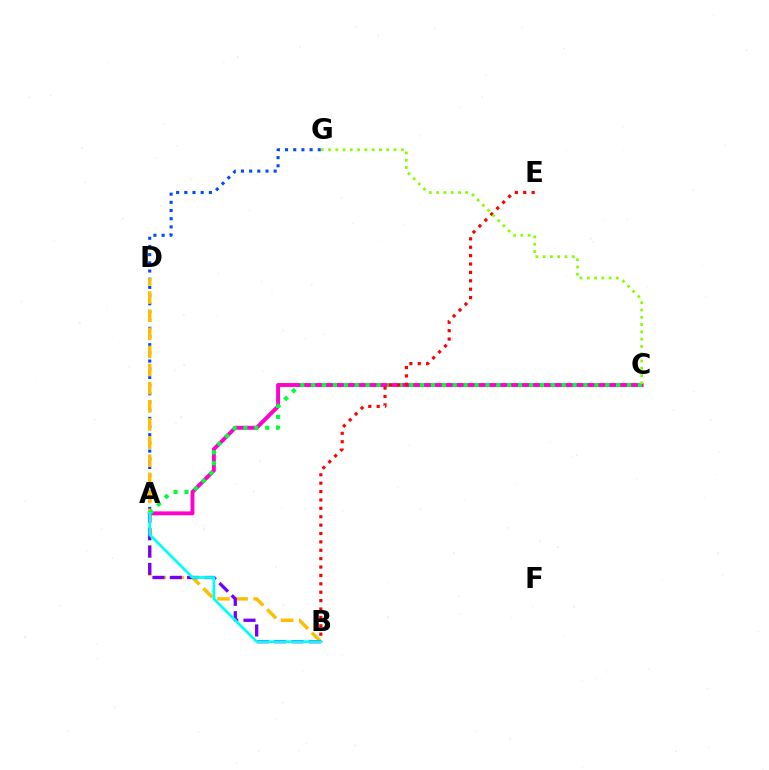{('A', 'C'): [{'color': '#ff00cf', 'line_style': 'solid', 'thickness': 2.81}, {'color': '#00ff39', 'line_style': 'dotted', 'thickness': 2.96}], ('A', 'G'): [{'color': '#004bff', 'line_style': 'dotted', 'thickness': 2.22}], ('B', 'D'): [{'color': '#ffbd00', 'line_style': 'dashed', 'thickness': 2.46}], ('A', 'B'): [{'color': '#7200ff', 'line_style': 'dashed', 'thickness': 2.35}, {'color': '#00fff6', 'line_style': 'solid', 'thickness': 1.99}], ('B', 'E'): [{'color': '#ff0000', 'line_style': 'dotted', 'thickness': 2.28}], ('C', 'G'): [{'color': '#84ff00', 'line_style': 'dotted', 'thickness': 1.98}]}